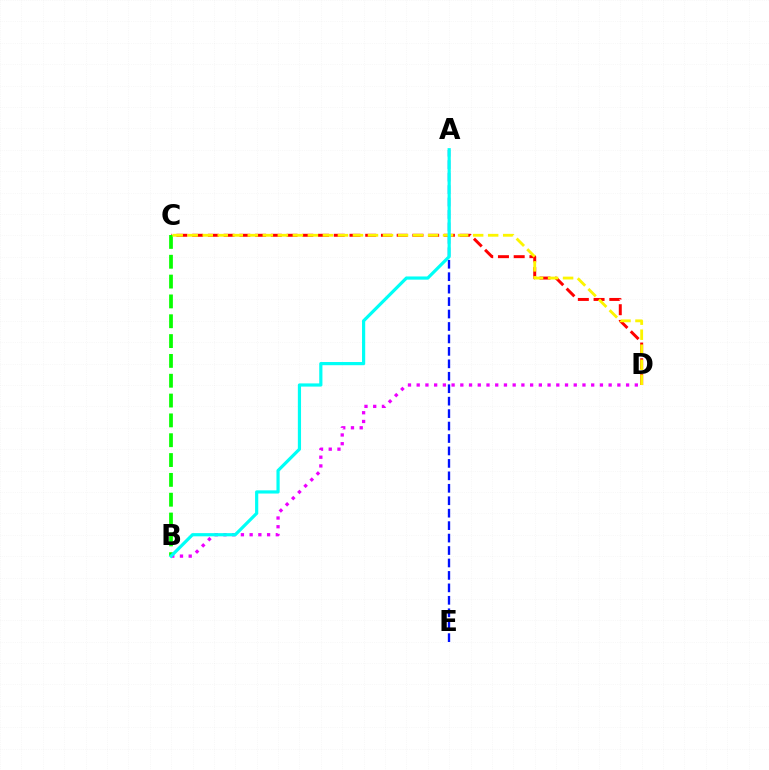{('C', 'D'): [{'color': '#ff0000', 'line_style': 'dashed', 'thickness': 2.14}, {'color': '#fcf500', 'line_style': 'dashed', 'thickness': 2.04}], ('A', 'E'): [{'color': '#0010ff', 'line_style': 'dashed', 'thickness': 1.69}], ('B', 'C'): [{'color': '#08ff00', 'line_style': 'dashed', 'thickness': 2.69}], ('B', 'D'): [{'color': '#ee00ff', 'line_style': 'dotted', 'thickness': 2.37}], ('A', 'B'): [{'color': '#00fff6', 'line_style': 'solid', 'thickness': 2.3}]}